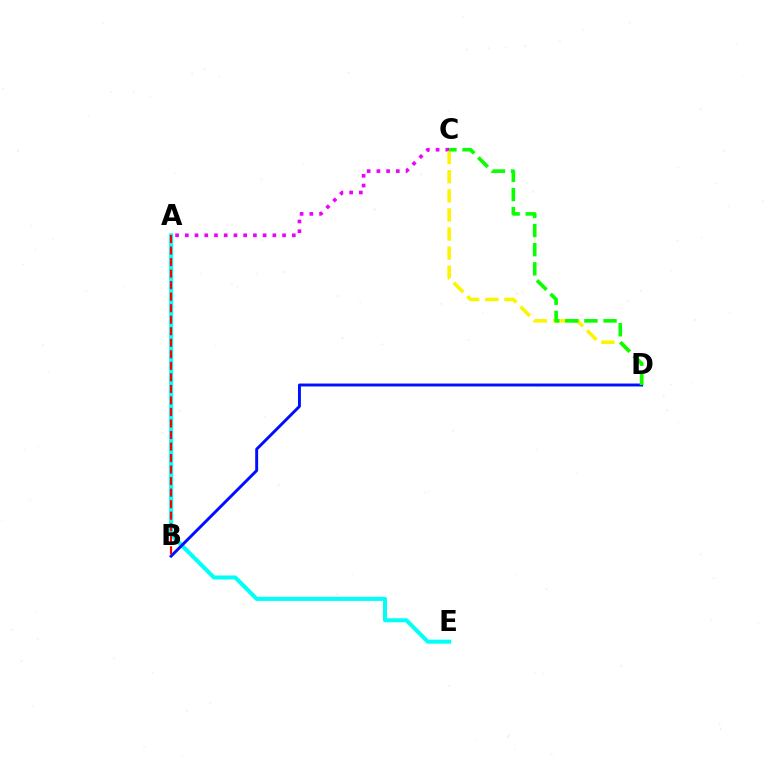{('A', 'C'): [{'color': '#ee00ff', 'line_style': 'dotted', 'thickness': 2.64}], ('A', 'E'): [{'color': '#00fff6', 'line_style': 'solid', 'thickness': 2.9}], ('B', 'D'): [{'color': '#0010ff', 'line_style': 'solid', 'thickness': 2.11}], ('C', 'D'): [{'color': '#fcf500', 'line_style': 'dashed', 'thickness': 2.6}, {'color': '#08ff00', 'line_style': 'dashed', 'thickness': 2.6}], ('A', 'B'): [{'color': '#ff0000', 'line_style': 'dashed', 'thickness': 1.57}]}